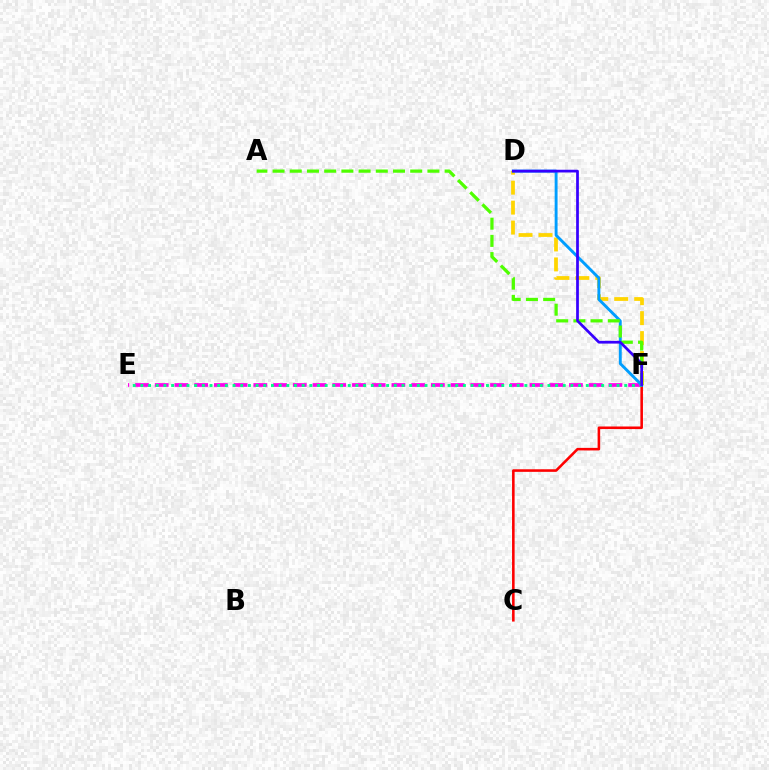{('E', 'F'): [{'color': '#ff00ed', 'line_style': 'dashed', 'thickness': 2.68}, {'color': '#00ff86', 'line_style': 'dotted', 'thickness': 2.09}], ('C', 'F'): [{'color': '#ff0000', 'line_style': 'solid', 'thickness': 1.85}], ('D', 'F'): [{'color': '#ffd500', 'line_style': 'dashed', 'thickness': 2.71}, {'color': '#009eff', 'line_style': 'solid', 'thickness': 2.09}, {'color': '#3700ff', 'line_style': 'solid', 'thickness': 1.97}], ('A', 'F'): [{'color': '#4fff00', 'line_style': 'dashed', 'thickness': 2.34}]}